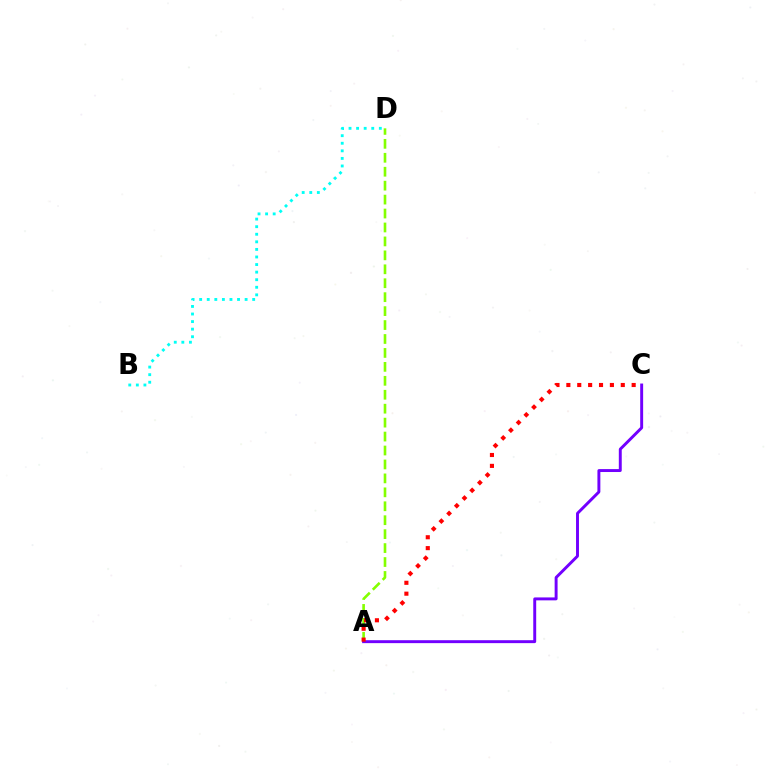{('A', 'D'): [{'color': '#84ff00', 'line_style': 'dashed', 'thickness': 1.89}], ('A', 'C'): [{'color': '#7200ff', 'line_style': 'solid', 'thickness': 2.11}, {'color': '#ff0000', 'line_style': 'dotted', 'thickness': 2.96}], ('B', 'D'): [{'color': '#00fff6', 'line_style': 'dotted', 'thickness': 2.06}]}